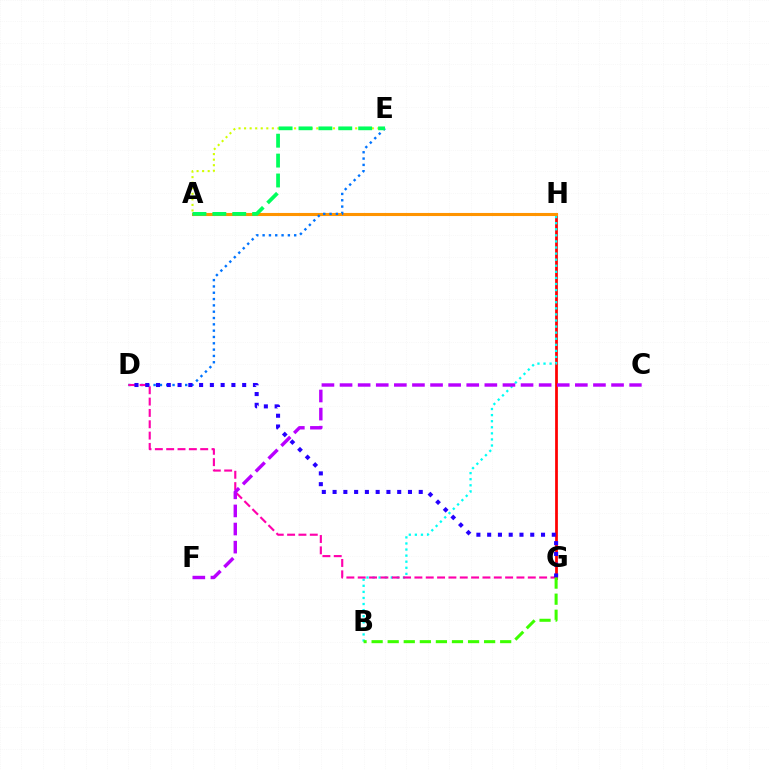{('A', 'E'): [{'color': '#d1ff00', 'line_style': 'dotted', 'thickness': 1.51}, {'color': '#00ff5c', 'line_style': 'dashed', 'thickness': 2.7}], ('G', 'H'): [{'color': '#ff0000', 'line_style': 'solid', 'thickness': 1.98}], ('B', 'H'): [{'color': '#00fff6', 'line_style': 'dotted', 'thickness': 1.65}], ('A', 'H'): [{'color': '#ff9400', 'line_style': 'solid', 'thickness': 2.22}], ('D', 'E'): [{'color': '#0074ff', 'line_style': 'dotted', 'thickness': 1.72}], ('D', 'G'): [{'color': '#ff00ac', 'line_style': 'dashed', 'thickness': 1.54}, {'color': '#2500ff', 'line_style': 'dotted', 'thickness': 2.93}], ('B', 'G'): [{'color': '#3dff00', 'line_style': 'dashed', 'thickness': 2.18}], ('C', 'F'): [{'color': '#b900ff', 'line_style': 'dashed', 'thickness': 2.46}]}